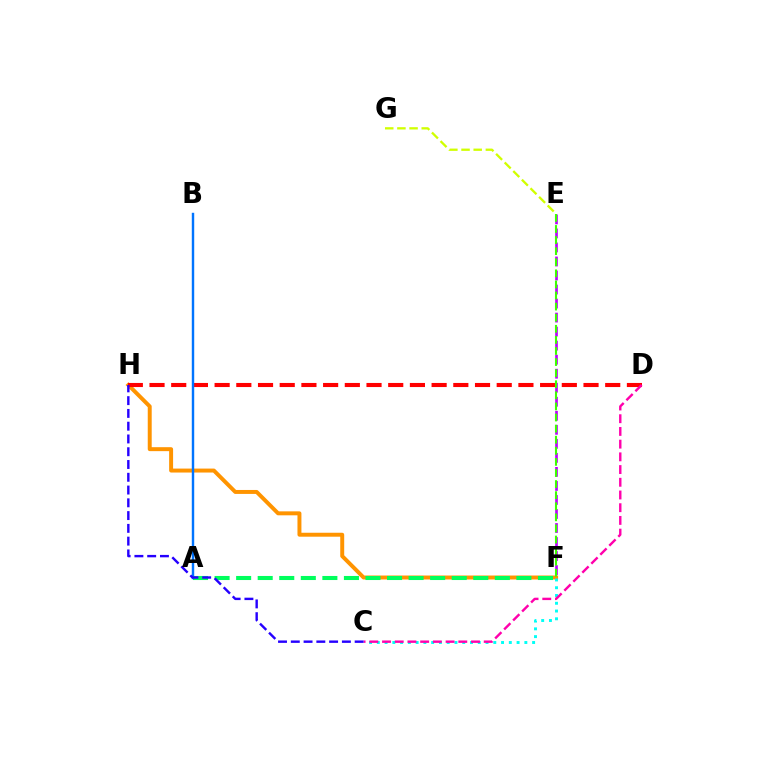{('E', 'F'): [{'color': '#b900ff', 'line_style': 'dashed', 'thickness': 1.91}, {'color': '#3dff00', 'line_style': 'dashed', 'thickness': 1.51}], ('F', 'H'): [{'color': '#ff9400', 'line_style': 'solid', 'thickness': 2.85}], ('C', 'F'): [{'color': '#00fff6', 'line_style': 'dotted', 'thickness': 2.11}], ('D', 'H'): [{'color': '#ff0000', 'line_style': 'dashed', 'thickness': 2.95}], ('C', 'D'): [{'color': '#ff00ac', 'line_style': 'dashed', 'thickness': 1.73}], ('E', 'G'): [{'color': '#d1ff00', 'line_style': 'dashed', 'thickness': 1.65}], ('A', 'F'): [{'color': '#00ff5c', 'line_style': 'dashed', 'thickness': 2.93}], ('A', 'B'): [{'color': '#0074ff', 'line_style': 'solid', 'thickness': 1.74}], ('C', 'H'): [{'color': '#2500ff', 'line_style': 'dashed', 'thickness': 1.74}]}